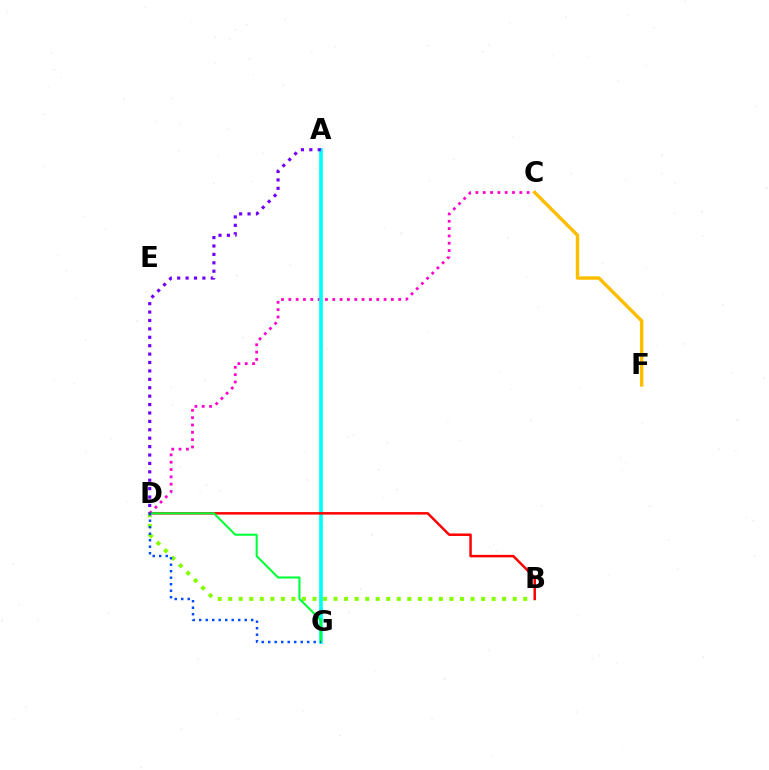{('C', 'D'): [{'color': '#ff00cf', 'line_style': 'dotted', 'thickness': 1.99}], ('A', 'G'): [{'color': '#00fff6', 'line_style': 'solid', 'thickness': 2.67}], ('B', 'D'): [{'color': '#84ff00', 'line_style': 'dotted', 'thickness': 2.86}, {'color': '#ff0000', 'line_style': 'solid', 'thickness': 1.79}], ('D', 'G'): [{'color': '#00ff39', 'line_style': 'solid', 'thickness': 1.5}, {'color': '#004bff', 'line_style': 'dotted', 'thickness': 1.77}], ('C', 'F'): [{'color': '#ffbd00', 'line_style': 'solid', 'thickness': 2.46}], ('A', 'D'): [{'color': '#7200ff', 'line_style': 'dotted', 'thickness': 2.28}]}